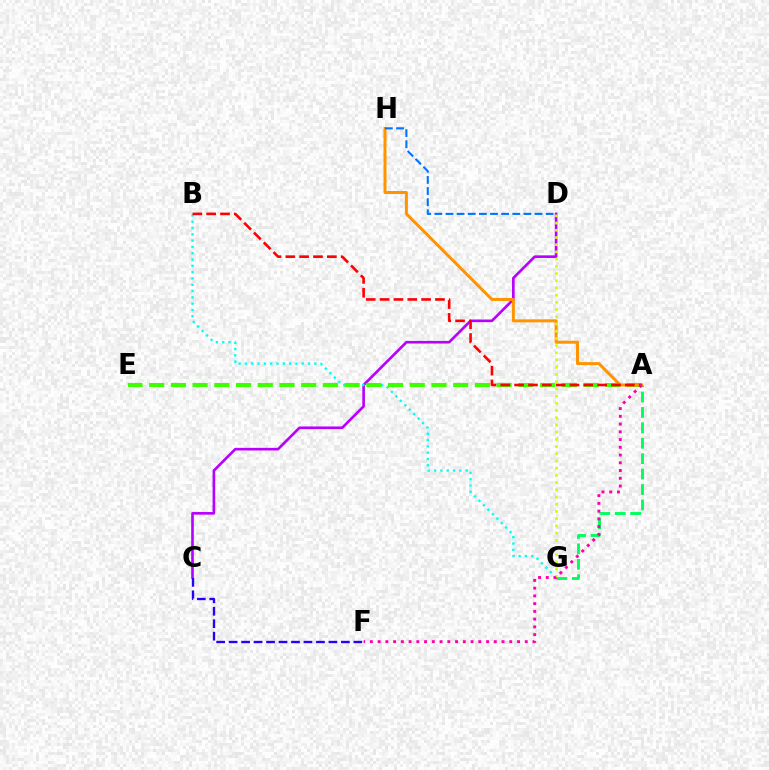{('C', 'D'): [{'color': '#b900ff', 'line_style': 'solid', 'thickness': 1.9}], ('B', 'G'): [{'color': '#00fff6', 'line_style': 'dotted', 'thickness': 1.71}], ('A', 'G'): [{'color': '#00ff5c', 'line_style': 'dashed', 'thickness': 2.09}], ('C', 'F'): [{'color': '#2500ff', 'line_style': 'dashed', 'thickness': 1.69}], ('A', 'E'): [{'color': '#3dff00', 'line_style': 'dashed', 'thickness': 2.95}], ('A', 'H'): [{'color': '#ff9400', 'line_style': 'solid', 'thickness': 2.16}], ('D', 'G'): [{'color': '#d1ff00', 'line_style': 'dotted', 'thickness': 1.96}], ('A', 'B'): [{'color': '#ff0000', 'line_style': 'dashed', 'thickness': 1.88}], ('A', 'F'): [{'color': '#ff00ac', 'line_style': 'dotted', 'thickness': 2.1}], ('D', 'H'): [{'color': '#0074ff', 'line_style': 'dashed', 'thickness': 1.51}]}